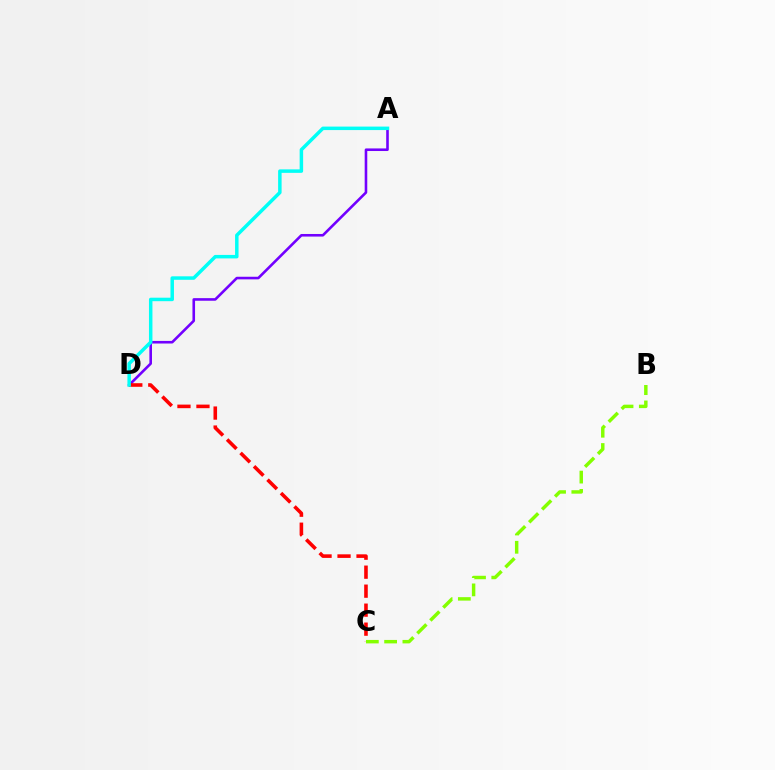{('A', 'D'): [{'color': '#7200ff', 'line_style': 'solid', 'thickness': 1.87}, {'color': '#00fff6', 'line_style': 'solid', 'thickness': 2.51}], ('C', 'D'): [{'color': '#ff0000', 'line_style': 'dashed', 'thickness': 2.58}], ('B', 'C'): [{'color': '#84ff00', 'line_style': 'dashed', 'thickness': 2.48}]}